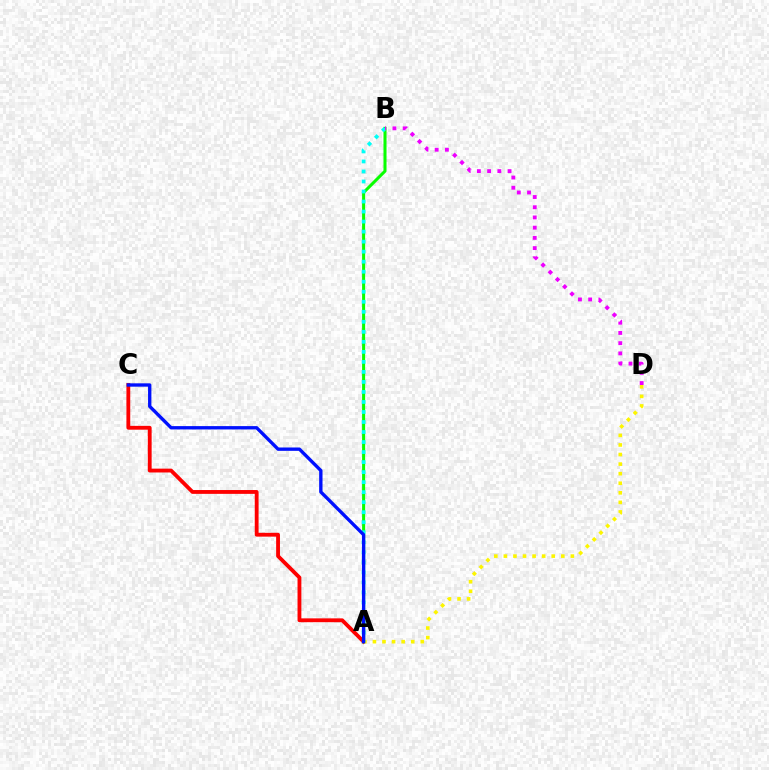{('A', 'C'): [{'color': '#ff0000', 'line_style': 'solid', 'thickness': 2.76}, {'color': '#0010ff', 'line_style': 'solid', 'thickness': 2.41}], ('A', 'B'): [{'color': '#08ff00', 'line_style': 'solid', 'thickness': 2.19}, {'color': '#00fff6', 'line_style': 'dotted', 'thickness': 2.72}], ('A', 'D'): [{'color': '#fcf500', 'line_style': 'dotted', 'thickness': 2.6}], ('B', 'D'): [{'color': '#ee00ff', 'line_style': 'dotted', 'thickness': 2.78}]}